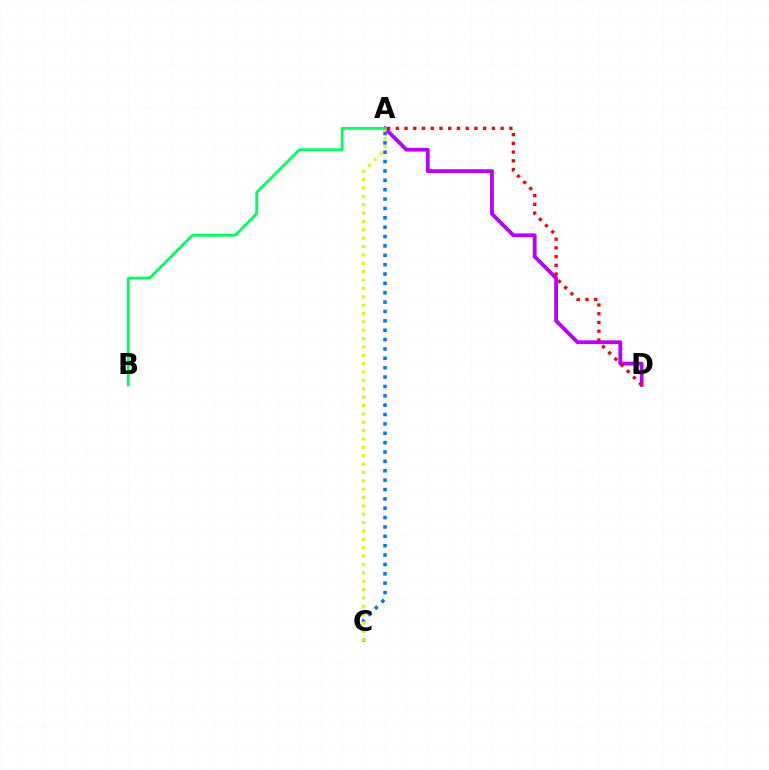{('A', 'C'): [{'color': '#0074ff', 'line_style': 'dotted', 'thickness': 2.55}, {'color': '#d1ff00', 'line_style': 'dotted', 'thickness': 2.27}], ('A', 'D'): [{'color': '#b900ff', 'line_style': 'solid', 'thickness': 2.73}, {'color': '#ff0000', 'line_style': 'dotted', 'thickness': 2.37}], ('A', 'B'): [{'color': '#00ff5c', 'line_style': 'solid', 'thickness': 2.0}]}